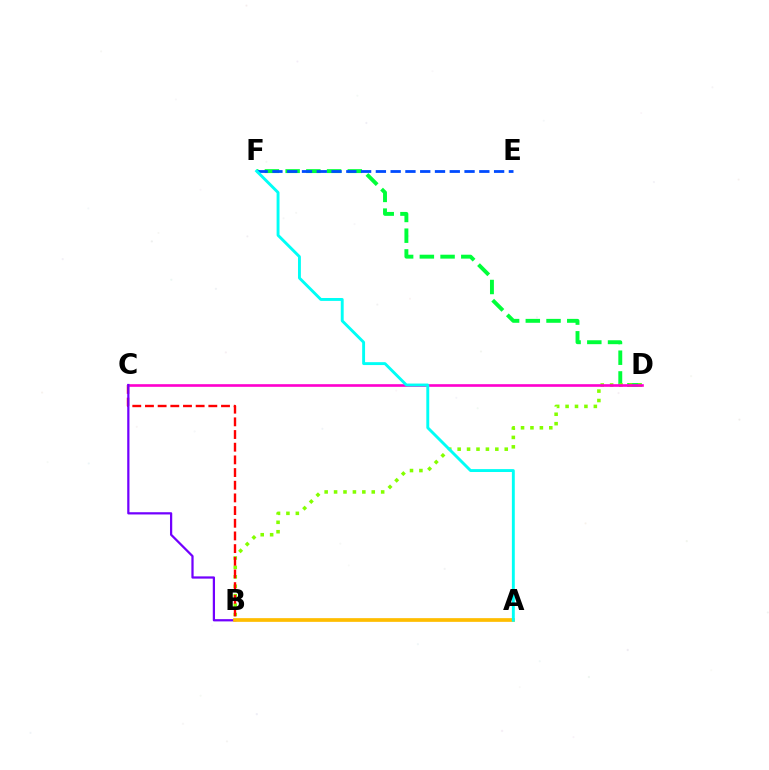{('D', 'F'): [{'color': '#00ff39', 'line_style': 'dashed', 'thickness': 2.82}], ('B', 'D'): [{'color': '#84ff00', 'line_style': 'dotted', 'thickness': 2.56}], ('B', 'C'): [{'color': '#ff0000', 'line_style': 'dashed', 'thickness': 1.72}, {'color': '#7200ff', 'line_style': 'solid', 'thickness': 1.61}], ('C', 'D'): [{'color': '#ff00cf', 'line_style': 'solid', 'thickness': 1.9}], ('E', 'F'): [{'color': '#004bff', 'line_style': 'dashed', 'thickness': 2.01}], ('A', 'B'): [{'color': '#ffbd00', 'line_style': 'solid', 'thickness': 2.67}], ('A', 'F'): [{'color': '#00fff6', 'line_style': 'solid', 'thickness': 2.09}]}